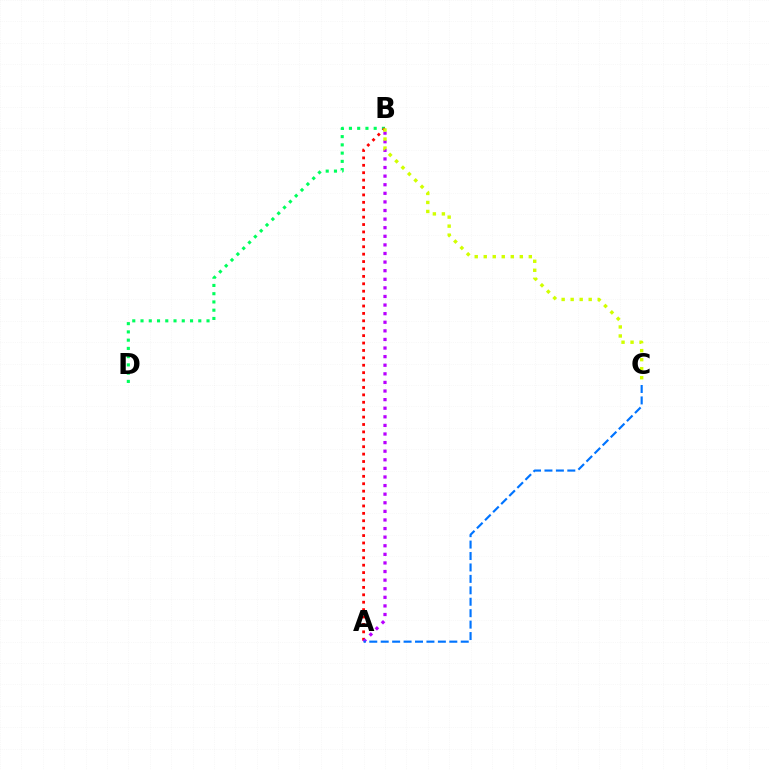{('B', 'D'): [{'color': '#00ff5c', 'line_style': 'dotted', 'thickness': 2.24}], ('A', 'B'): [{'color': '#ff0000', 'line_style': 'dotted', 'thickness': 2.01}, {'color': '#b900ff', 'line_style': 'dotted', 'thickness': 2.34}], ('A', 'C'): [{'color': '#0074ff', 'line_style': 'dashed', 'thickness': 1.55}], ('B', 'C'): [{'color': '#d1ff00', 'line_style': 'dotted', 'thickness': 2.45}]}